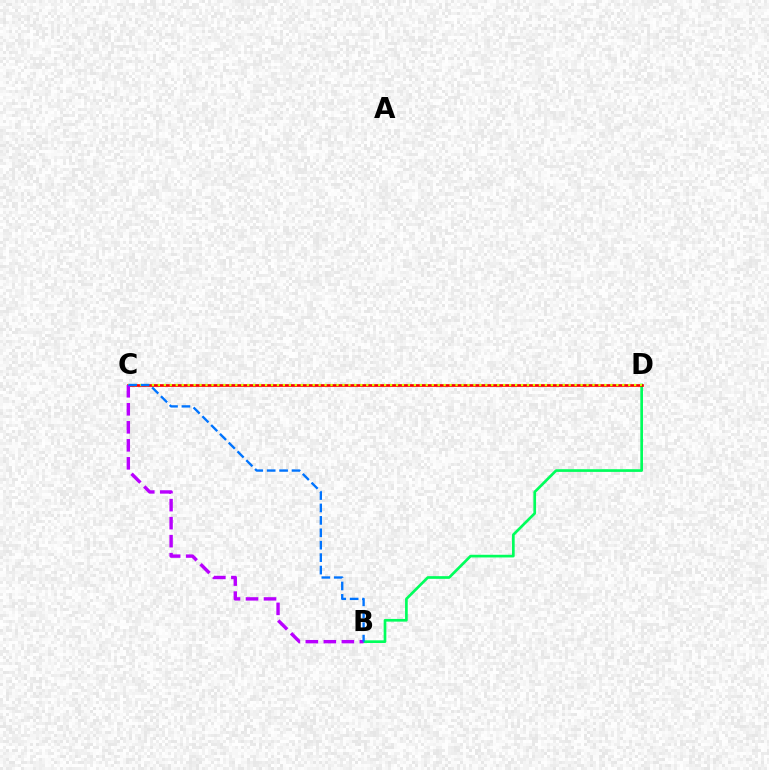{('B', 'D'): [{'color': '#00ff5c', 'line_style': 'solid', 'thickness': 1.93}], ('C', 'D'): [{'color': '#ff0000', 'line_style': 'solid', 'thickness': 1.93}, {'color': '#d1ff00', 'line_style': 'dotted', 'thickness': 1.62}], ('B', 'C'): [{'color': '#b900ff', 'line_style': 'dashed', 'thickness': 2.45}, {'color': '#0074ff', 'line_style': 'dashed', 'thickness': 1.69}]}